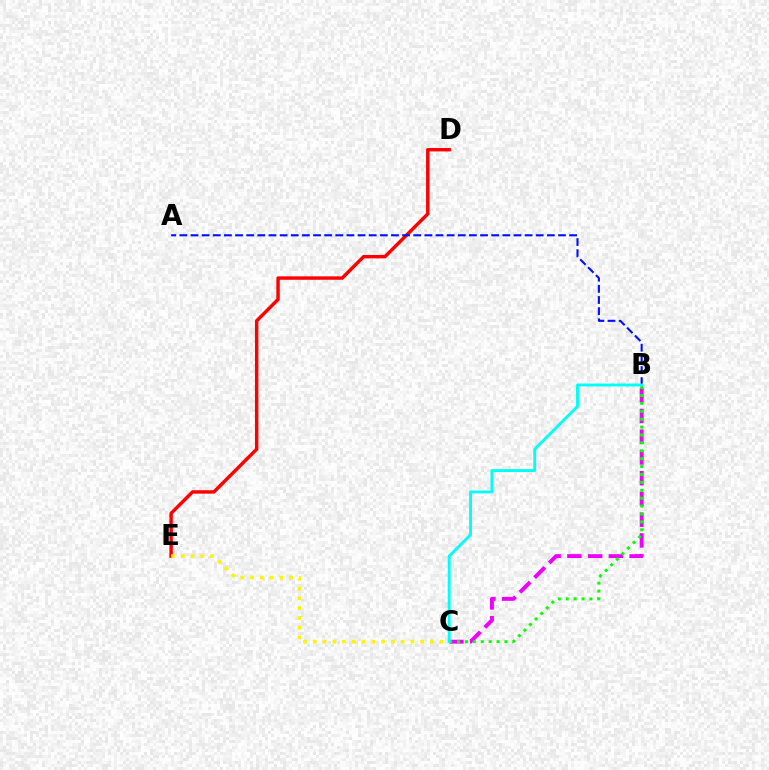{('B', 'C'): [{'color': '#ee00ff', 'line_style': 'dashed', 'thickness': 2.82}, {'color': '#08ff00', 'line_style': 'dotted', 'thickness': 2.15}, {'color': '#00fff6', 'line_style': 'solid', 'thickness': 2.07}], ('D', 'E'): [{'color': '#ff0000', 'line_style': 'solid', 'thickness': 2.47}], ('A', 'B'): [{'color': '#0010ff', 'line_style': 'dashed', 'thickness': 1.51}], ('C', 'E'): [{'color': '#fcf500', 'line_style': 'dotted', 'thickness': 2.65}]}